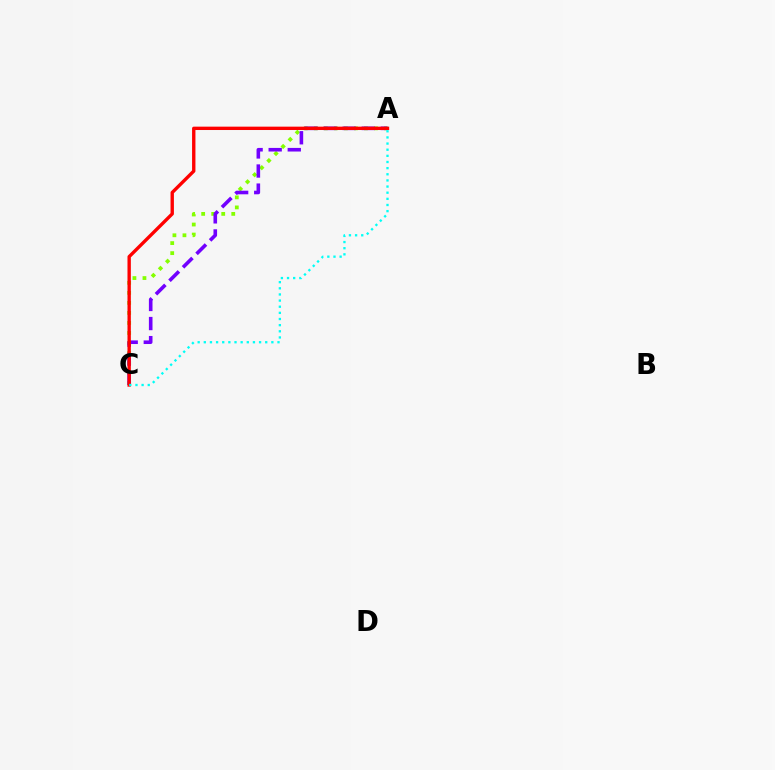{('A', 'C'): [{'color': '#84ff00', 'line_style': 'dotted', 'thickness': 2.72}, {'color': '#7200ff', 'line_style': 'dashed', 'thickness': 2.59}, {'color': '#ff0000', 'line_style': 'solid', 'thickness': 2.42}, {'color': '#00fff6', 'line_style': 'dotted', 'thickness': 1.67}]}